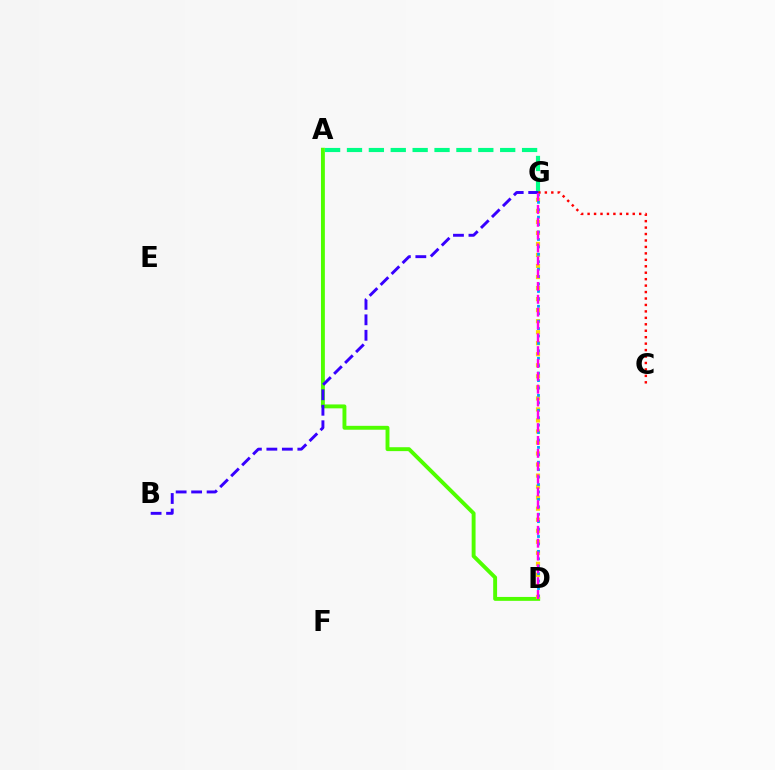{('A', 'D'): [{'color': '#4fff00', 'line_style': 'solid', 'thickness': 2.81}], ('A', 'G'): [{'color': '#00ff86', 'line_style': 'dashed', 'thickness': 2.97}], ('D', 'G'): [{'color': '#ffd500', 'line_style': 'dotted', 'thickness': 3.0}, {'color': '#009eff', 'line_style': 'dotted', 'thickness': 2.02}, {'color': '#ff00ed', 'line_style': 'dashed', 'thickness': 1.74}], ('C', 'G'): [{'color': '#ff0000', 'line_style': 'dotted', 'thickness': 1.75}], ('B', 'G'): [{'color': '#3700ff', 'line_style': 'dashed', 'thickness': 2.1}]}